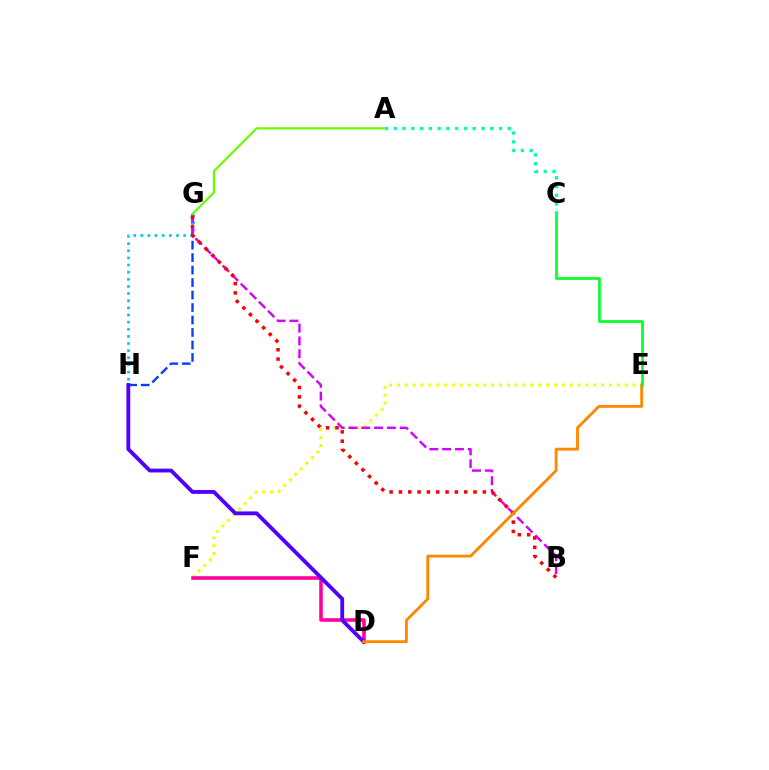{('G', 'H'): [{'color': '#003fff', 'line_style': 'dashed', 'thickness': 1.69}, {'color': '#00c7ff', 'line_style': 'dotted', 'thickness': 1.94}], ('E', 'F'): [{'color': '#eeff00', 'line_style': 'dotted', 'thickness': 2.13}], ('B', 'G'): [{'color': '#d600ff', 'line_style': 'dashed', 'thickness': 1.74}, {'color': '#ff0000', 'line_style': 'dotted', 'thickness': 2.53}], ('D', 'F'): [{'color': '#ff00a0', 'line_style': 'solid', 'thickness': 2.57}], ('A', 'G'): [{'color': '#66ff00', 'line_style': 'solid', 'thickness': 1.57}], ('D', 'H'): [{'color': '#4f00ff', 'line_style': 'solid', 'thickness': 2.76}], ('D', 'E'): [{'color': '#ff8800', 'line_style': 'solid', 'thickness': 2.05}], ('C', 'E'): [{'color': '#00ff27', 'line_style': 'solid', 'thickness': 1.94}], ('A', 'C'): [{'color': '#00ffaf', 'line_style': 'dotted', 'thickness': 2.38}]}